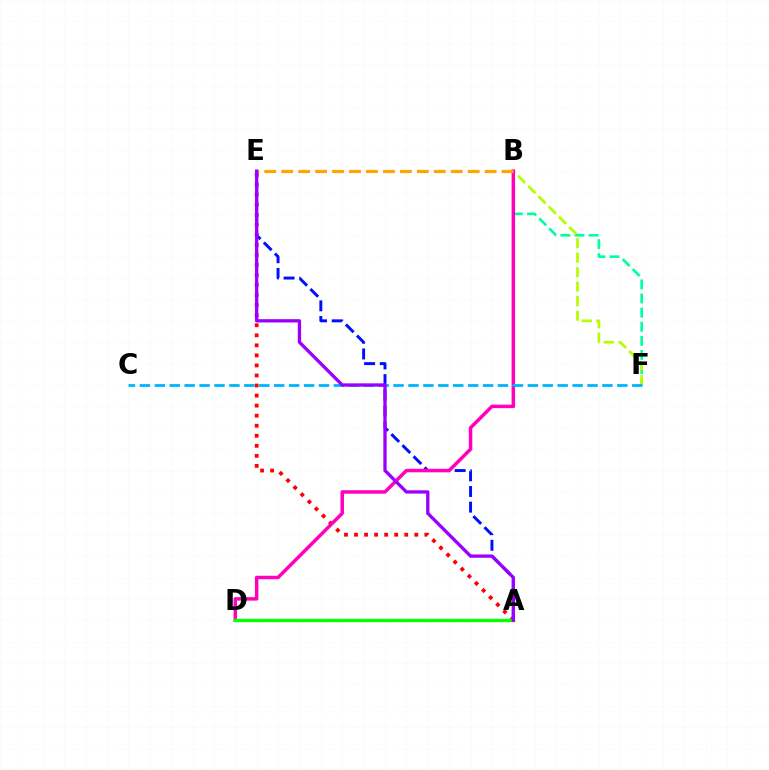{('A', 'E'): [{'color': '#0010ff', 'line_style': 'dashed', 'thickness': 2.13}, {'color': '#ff0000', 'line_style': 'dotted', 'thickness': 2.73}, {'color': '#9b00ff', 'line_style': 'solid', 'thickness': 2.38}], ('B', 'F'): [{'color': '#00ff9d', 'line_style': 'dashed', 'thickness': 1.92}, {'color': '#b3ff00', 'line_style': 'dashed', 'thickness': 1.97}], ('B', 'D'): [{'color': '#ff00bd', 'line_style': 'solid', 'thickness': 2.51}], ('C', 'F'): [{'color': '#00b5ff', 'line_style': 'dashed', 'thickness': 2.03}], ('A', 'D'): [{'color': '#08ff00', 'line_style': 'solid', 'thickness': 2.43}], ('B', 'E'): [{'color': '#ffa500', 'line_style': 'dashed', 'thickness': 2.3}]}